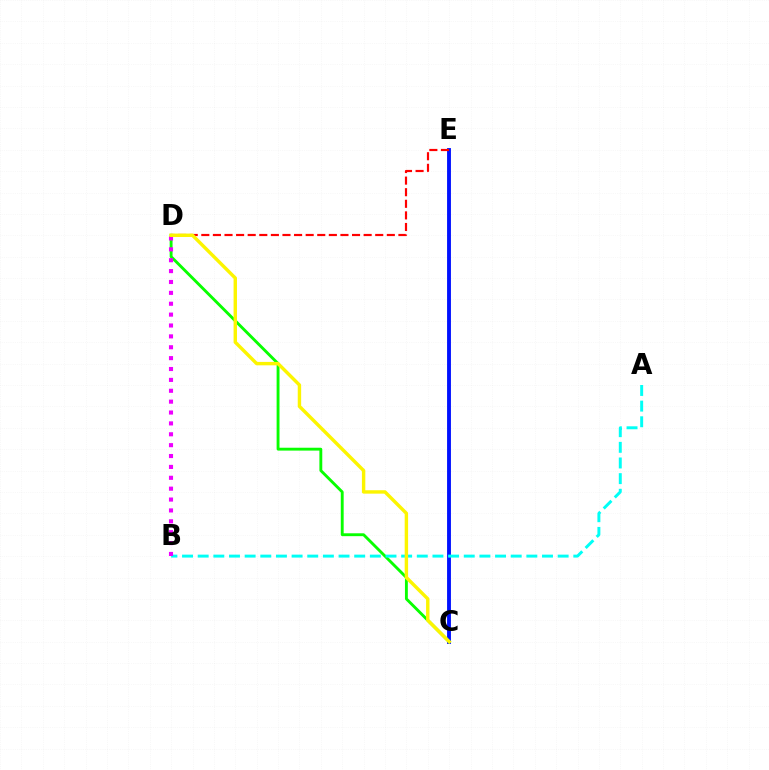{('C', 'E'): [{'color': '#0010ff', 'line_style': 'solid', 'thickness': 2.78}], ('C', 'D'): [{'color': '#08ff00', 'line_style': 'solid', 'thickness': 2.07}, {'color': '#fcf500', 'line_style': 'solid', 'thickness': 2.46}], ('A', 'B'): [{'color': '#00fff6', 'line_style': 'dashed', 'thickness': 2.13}], ('D', 'E'): [{'color': '#ff0000', 'line_style': 'dashed', 'thickness': 1.58}], ('B', 'D'): [{'color': '#ee00ff', 'line_style': 'dotted', 'thickness': 2.96}]}